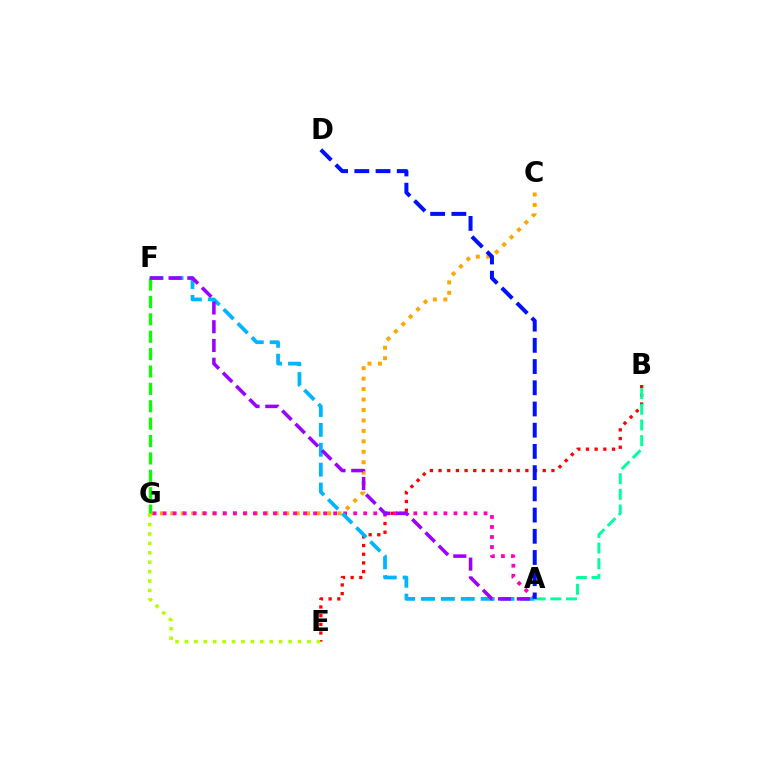{('B', 'E'): [{'color': '#ff0000', 'line_style': 'dotted', 'thickness': 2.36}], ('C', 'G'): [{'color': '#ffa500', 'line_style': 'dotted', 'thickness': 2.84}], ('A', 'G'): [{'color': '#ff00bd', 'line_style': 'dotted', 'thickness': 2.72}], ('E', 'G'): [{'color': '#b3ff00', 'line_style': 'dotted', 'thickness': 2.56}], ('A', 'F'): [{'color': '#00b5ff', 'line_style': 'dashed', 'thickness': 2.7}, {'color': '#9b00ff', 'line_style': 'dashed', 'thickness': 2.55}], ('F', 'G'): [{'color': '#08ff00', 'line_style': 'dashed', 'thickness': 2.36}], ('A', 'B'): [{'color': '#00ff9d', 'line_style': 'dashed', 'thickness': 2.13}], ('A', 'D'): [{'color': '#0010ff', 'line_style': 'dashed', 'thickness': 2.88}]}